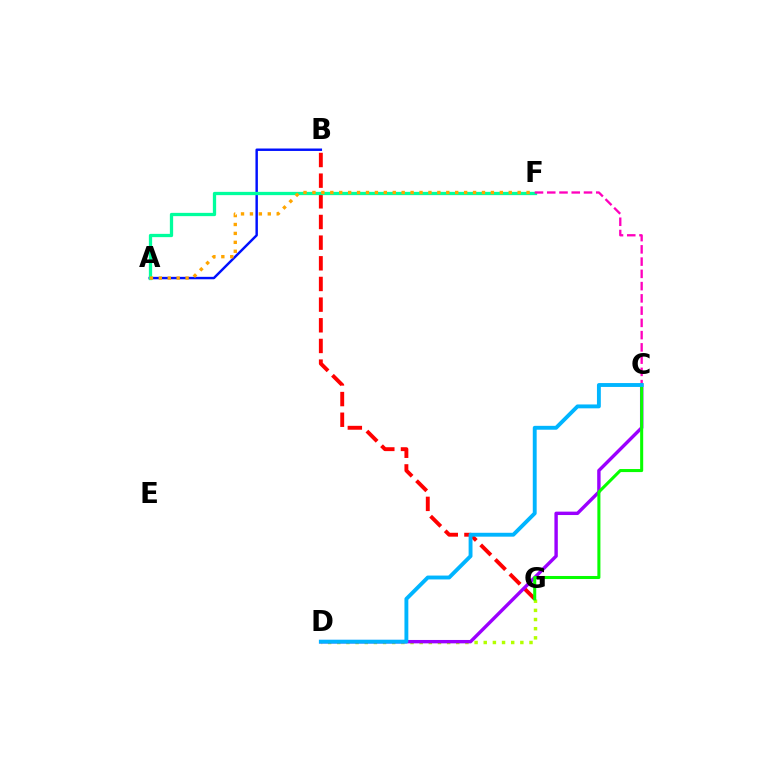{('B', 'G'): [{'color': '#ff0000', 'line_style': 'dashed', 'thickness': 2.81}], ('D', 'G'): [{'color': '#b3ff00', 'line_style': 'dotted', 'thickness': 2.49}], ('A', 'B'): [{'color': '#0010ff', 'line_style': 'solid', 'thickness': 1.76}], ('C', 'D'): [{'color': '#9b00ff', 'line_style': 'solid', 'thickness': 2.45}, {'color': '#00b5ff', 'line_style': 'solid', 'thickness': 2.8}], ('A', 'F'): [{'color': '#00ff9d', 'line_style': 'solid', 'thickness': 2.36}, {'color': '#ffa500', 'line_style': 'dotted', 'thickness': 2.42}], ('C', 'F'): [{'color': '#ff00bd', 'line_style': 'dashed', 'thickness': 1.66}], ('C', 'G'): [{'color': '#08ff00', 'line_style': 'solid', 'thickness': 2.19}]}